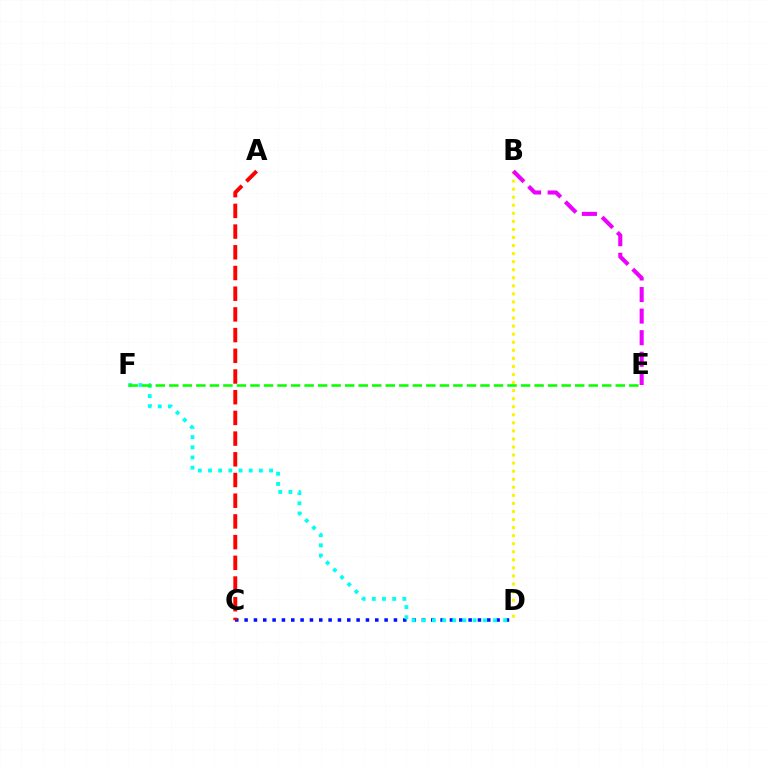{('B', 'D'): [{'color': '#fcf500', 'line_style': 'dotted', 'thickness': 2.19}], ('C', 'D'): [{'color': '#0010ff', 'line_style': 'dotted', 'thickness': 2.54}], ('D', 'F'): [{'color': '#00fff6', 'line_style': 'dotted', 'thickness': 2.77}], ('A', 'C'): [{'color': '#ff0000', 'line_style': 'dashed', 'thickness': 2.81}], ('E', 'F'): [{'color': '#08ff00', 'line_style': 'dashed', 'thickness': 1.84}], ('B', 'E'): [{'color': '#ee00ff', 'line_style': 'dashed', 'thickness': 2.93}]}